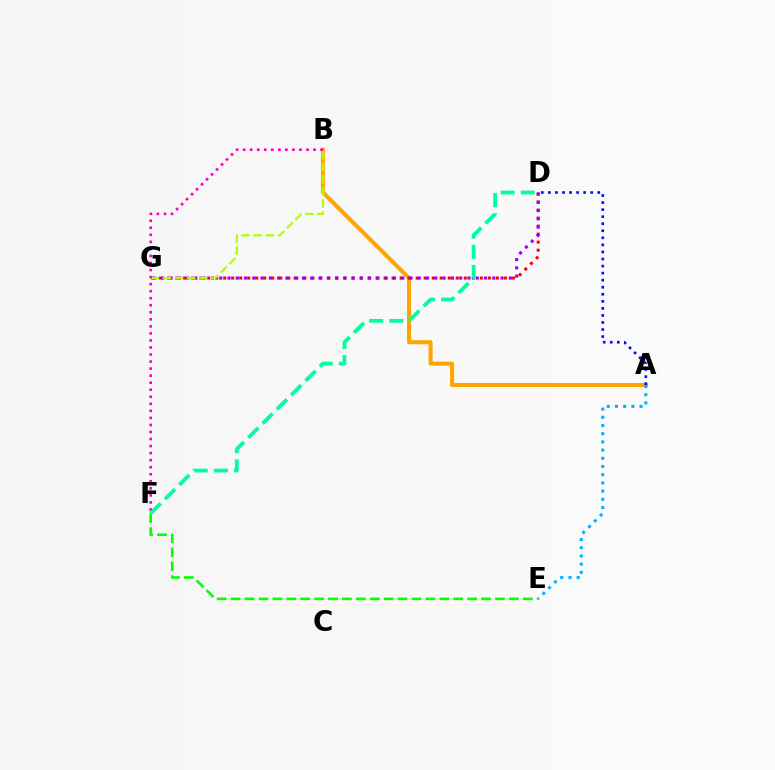{('A', 'B'): [{'color': '#ffa500', 'line_style': 'solid', 'thickness': 2.92}], ('D', 'G'): [{'color': '#ff0000', 'line_style': 'dotted', 'thickness': 2.18}, {'color': '#9b00ff', 'line_style': 'dotted', 'thickness': 2.25}], ('A', 'E'): [{'color': '#00b5ff', 'line_style': 'dotted', 'thickness': 2.23}], ('B', 'G'): [{'color': '#b3ff00', 'line_style': 'dashed', 'thickness': 1.64}], ('B', 'F'): [{'color': '#ff00bd', 'line_style': 'dotted', 'thickness': 1.91}], ('E', 'F'): [{'color': '#08ff00', 'line_style': 'dashed', 'thickness': 1.89}], ('A', 'D'): [{'color': '#0010ff', 'line_style': 'dotted', 'thickness': 1.92}], ('D', 'F'): [{'color': '#00ff9d', 'line_style': 'dashed', 'thickness': 2.74}]}